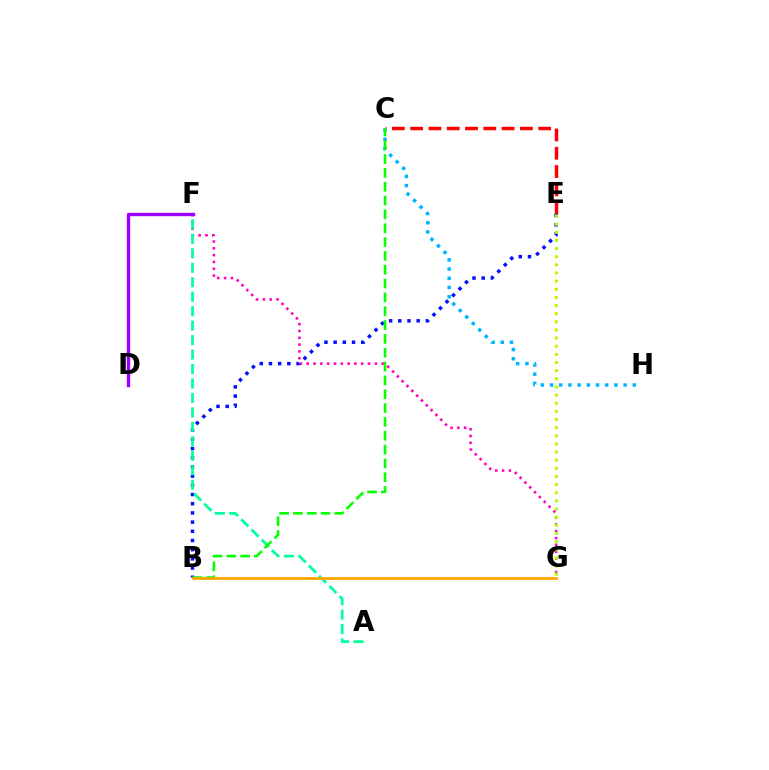{('C', 'E'): [{'color': '#ff0000', 'line_style': 'dashed', 'thickness': 2.48}], ('C', 'H'): [{'color': '#00b5ff', 'line_style': 'dotted', 'thickness': 2.5}], ('B', 'E'): [{'color': '#0010ff', 'line_style': 'dotted', 'thickness': 2.5}], ('F', 'G'): [{'color': '#ff00bd', 'line_style': 'dotted', 'thickness': 1.85}], ('A', 'F'): [{'color': '#00ff9d', 'line_style': 'dashed', 'thickness': 1.96}], ('B', 'C'): [{'color': '#08ff00', 'line_style': 'dashed', 'thickness': 1.88}], ('D', 'F'): [{'color': '#9b00ff', 'line_style': 'solid', 'thickness': 2.43}], ('B', 'G'): [{'color': '#ffa500', 'line_style': 'solid', 'thickness': 1.98}], ('E', 'G'): [{'color': '#b3ff00', 'line_style': 'dotted', 'thickness': 2.21}]}